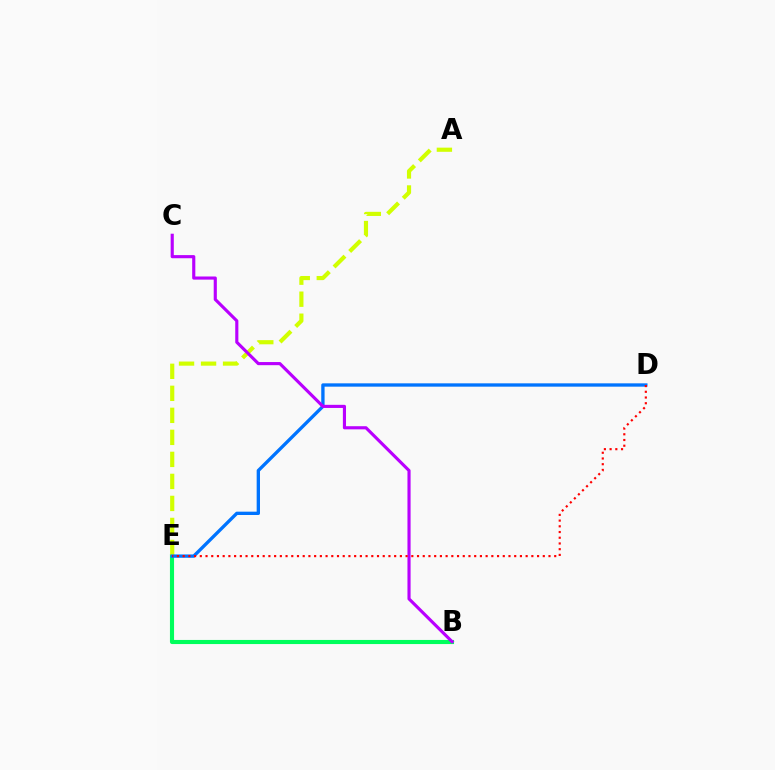{('B', 'E'): [{'color': '#00ff5c', 'line_style': 'solid', 'thickness': 2.96}], ('A', 'E'): [{'color': '#d1ff00', 'line_style': 'dashed', 'thickness': 2.99}], ('D', 'E'): [{'color': '#0074ff', 'line_style': 'solid', 'thickness': 2.4}, {'color': '#ff0000', 'line_style': 'dotted', 'thickness': 1.55}], ('B', 'C'): [{'color': '#b900ff', 'line_style': 'solid', 'thickness': 2.25}]}